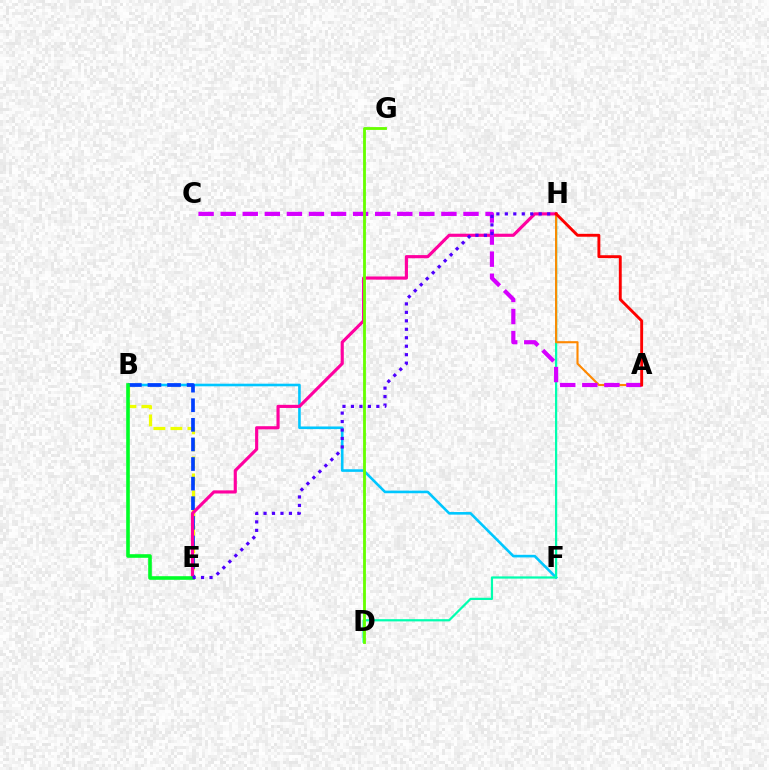{('B', 'E'): [{'color': '#eeff00', 'line_style': 'dashed', 'thickness': 2.31}, {'color': '#003fff', 'line_style': 'dashed', 'thickness': 2.66}, {'color': '#00ff27', 'line_style': 'solid', 'thickness': 2.59}], ('B', 'F'): [{'color': '#00c7ff', 'line_style': 'solid', 'thickness': 1.88}], ('D', 'H'): [{'color': '#00ffaf', 'line_style': 'solid', 'thickness': 1.6}], ('E', 'H'): [{'color': '#ff00a0', 'line_style': 'solid', 'thickness': 2.26}, {'color': '#4f00ff', 'line_style': 'dotted', 'thickness': 2.3}], ('A', 'H'): [{'color': '#ff8800', 'line_style': 'solid', 'thickness': 1.52}, {'color': '#ff0000', 'line_style': 'solid', 'thickness': 2.08}], ('A', 'C'): [{'color': '#d600ff', 'line_style': 'dashed', 'thickness': 3.0}], ('D', 'G'): [{'color': '#66ff00', 'line_style': 'solid', 'thickness': 2.03}]}